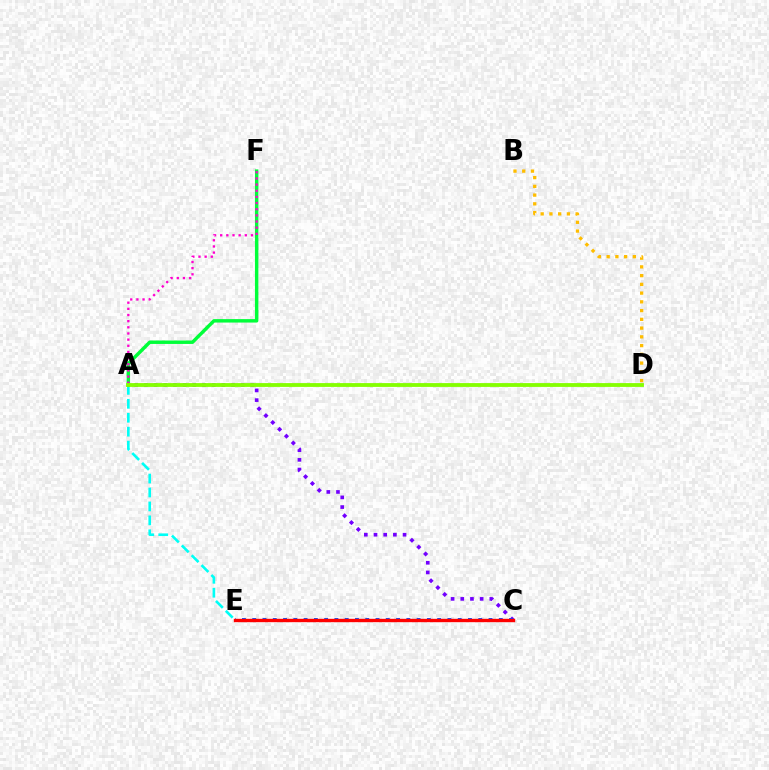{('A', 'E'): [{'color': '#00fff6', 'line_style': 'dashed', 'thickness': 1.89}], ('B', 'D'): [{'color': '#ffbd00', 'line_style': 'dotted', 'thickness': 2.38}], ('A', 'F'): [{'color': '#00ff39', 'line_style': 'solid', 'thickness': 2.48}, {'color': '#ff00cf', 'line_style': 'dotted', 'thickness': 1.67}], ('A', 'C'): [{'color': '#7200ff', 'line_style': 'dotted', 'thickness': 2.63}], ('A', 'D'): [{'color': '#84ff00', 'line_style': 'solid', 'thickness': 2.74}], ('C', 'E'): [{'color': '#004bff', 'line_style': 'dotted', 'thickness': 2.79}, {'color': '#ff0000', 'line_style': 'solid', 'thickness': 2.42}]}